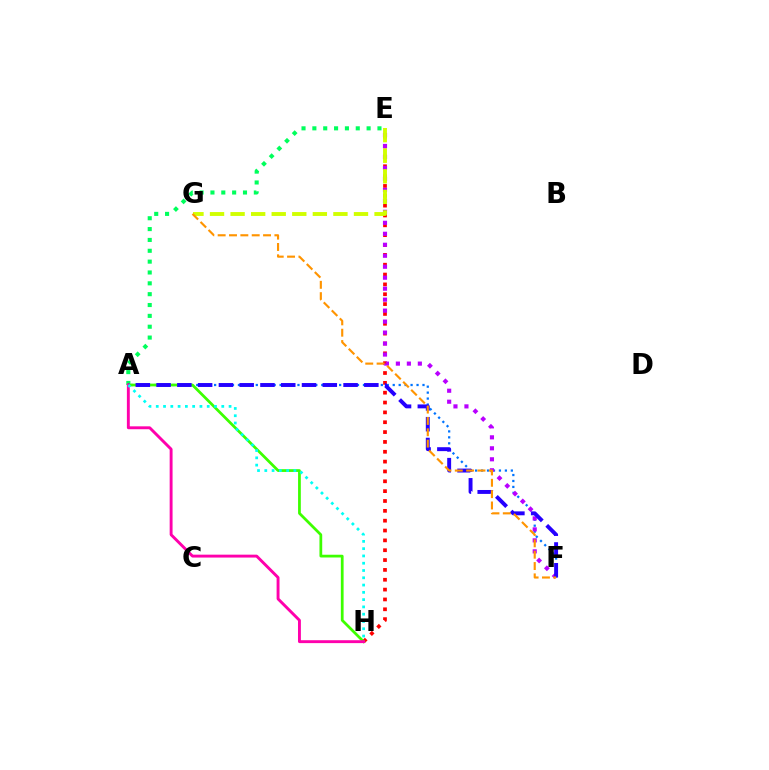{('A', 'F'): [{'color': '#0074ff', 'line_style': 'dotted', 'thickness': 1.62}, {'color': '#2500ff', 'line_style': 'dashed', 'thickness': 2.82}], ('E', 'H'): [{'color': '#ff0000', 'line_style': 'dotted', 'thickness': 2.67}], ('E', 'F'): [{'color': '#b900ff', 'line_style': 'dotted', 'thickness': 2.98}], ('A', 'E'): [{'color': '#00ff5c', 'line_style': 'dotted', 'thickness': 2.95}], ('A', 'H'): [{'color': '#3dff00', 'line_style': 'solid', 'thickness': 1.98}, {'color': '#ff00ac', 'line_style': 'solid', 'thickness': 2.09}, {'color': '#00fff6', 'line_style': 'dotted', 'thickness': 1.98}], ('E', 'G'): [{'color': '#d1ff00', 'line_style': 'dashed', 'thickness': 2.79}], ('F', 'G'): [{'color': '#ff9400', 'line_style': 'dashed', 'thickness': 1.54}]}